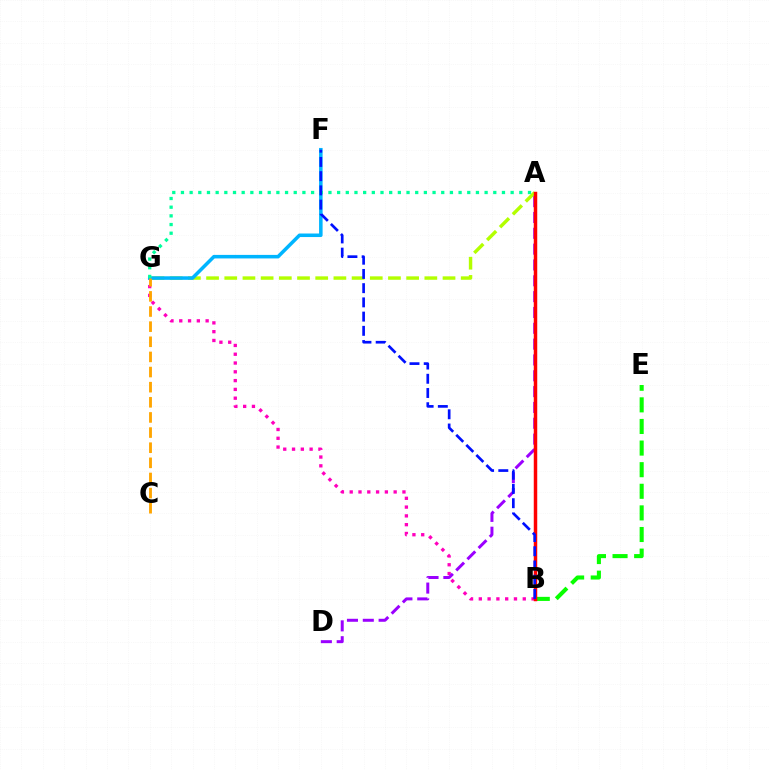{('A', 'G'): [{'color': '#b3ff00', 'line_style': 'dashed', 'thickness': 2.47}, {'color': '#00ff9d', 'line_style': 'dotted', 'thickness': 2.36}], ('B', 'G'): [{'color': '#ff00bd', 'line_style': 'dotted', 'thickness': 2.39}], ('A', 'D'): [{'color': '#9b00ff', 'line_style': 'dashed', 'thickness': 2.15}], ('B', 'E'): [{'color': '#08ff00', 'line_style': 'dashed', 'thickness': 2.94}], ('A', 'B'): [{'color': '#ff0000', 'line_style': 'solid', 'thickness': 2.5}], ('F', 'G'): [{'color': '#00b5ff', 'line_style': 'solid', 'thickness': 2.55}], ('C', 'G'): [{'color': '#ffa500', 'line_style': 'dashed', 'thickness': 2.06}], ('B', 'F'): [{'color': '#0010ff', 'line_style': 'dashed', 'thickness': 1.93}]}